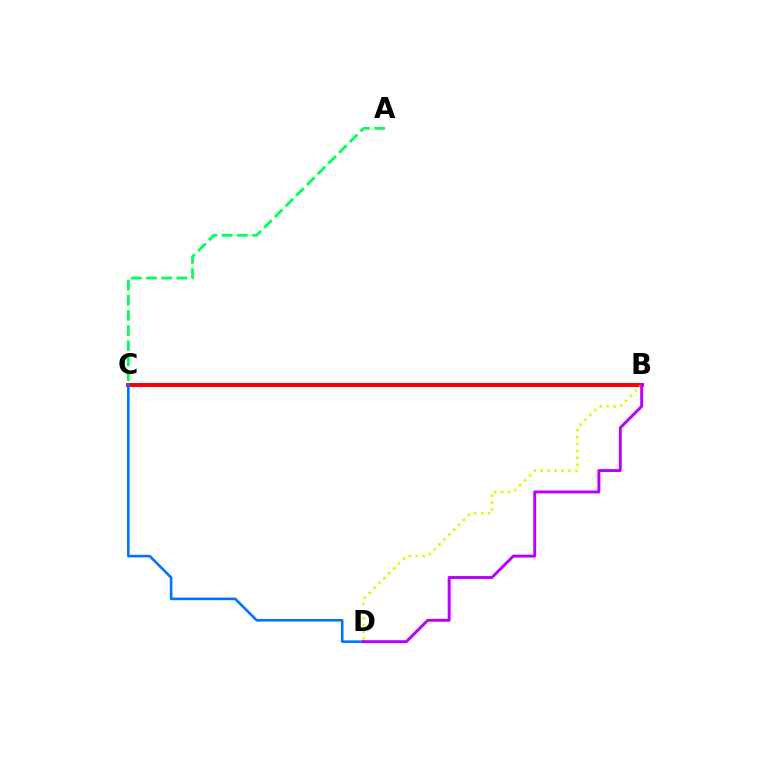{('B', 'C'): [{'color': '#ff0000', 'line_style': 'solid', 'thickness': 2.85}], ('C', 'D'): [{'color': '#0074ff', 'line_style': 'solid', 'thickness': 1.88}], ('B', 'D'): [{'color': '#d1ff00', 'line_style': 'dotted', 'thickness': 1.88}, {'color': '#b900ff', 'line_style': 'solid', 'thickness': 2.11}], ('A', 'C'): [{'color': '#00ff5c', 'line_style': 'dashed', 'thickness': 2.06}]}